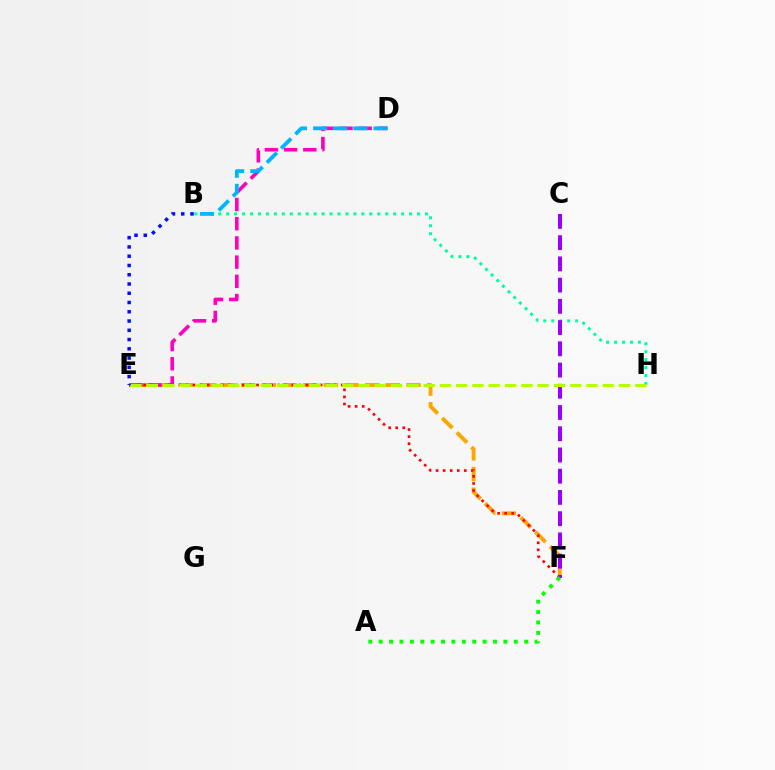{('B', 'H'): [{'color': '#00ff9d', 'line_style': 'dotted', 'thickness': 2.16}], ('E', 'F'): [{'color': '#ffa500', 'line_style': 'dashed', 'thickness': 2.81}, {'color': '#ff0000', 'line_style': 'dotted', 'thickness': 1.92}], ('D', 'E'): [{'color': '#ff00bd', 'line_style': 'dashed', 'thickness': 2.61}], ('C', 'F'): [{'color': '#9b00ff', 'line_style': 'dashed', 'thickness': 2.88}], ('A', 'F'): [{'color': '#08ff00', 'line_style': 'dotted', 'thickness': 2.82}], ('B', 'D'): [{'color': '#00b5ff', 'line_style': 'dashed', 'thickness': 2.73}], ('E', 'H'): [{'color': '#b3ff00', 'line_style': 'dashed', 'thickness': 2.21}], ('B', 'E'): [{'color': '#0010ff', 'line_style': 'dotted', 'thickness': 2.52}]}